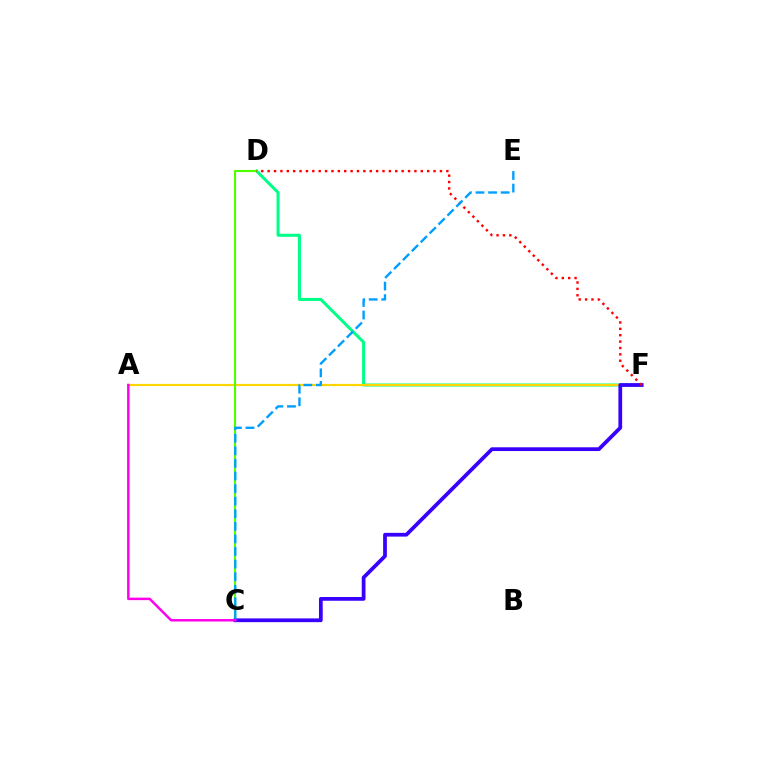{('D', 'F'): [{'color': '#00ff86', 'line_style': 'solid', 'thickness': 2.18}, {'color': '#ff0000', 'line_style': 'dotted', 'thickness': 1.73}], ('A', 'F'): [{'color': '#ffd500', 'line_style': 'solid', 'thickness': 1.56}], ('C', 'D'): [{'color': '#4fff00', 'line_style': 'solid', 'thickness': 1.53}], ('C', 'F'): [{'color': '#3700ff', 'line_style': 'solid', 'thickness': 2.7}], ('C', 'E'): [{'color': '#009eff', 'line_style': 'dashed', 'thickness': 1.71}], ('A', 'C'): [{'color': '#ff00ed', 'line_style': 'solid', 'thickness': 1.79}]}